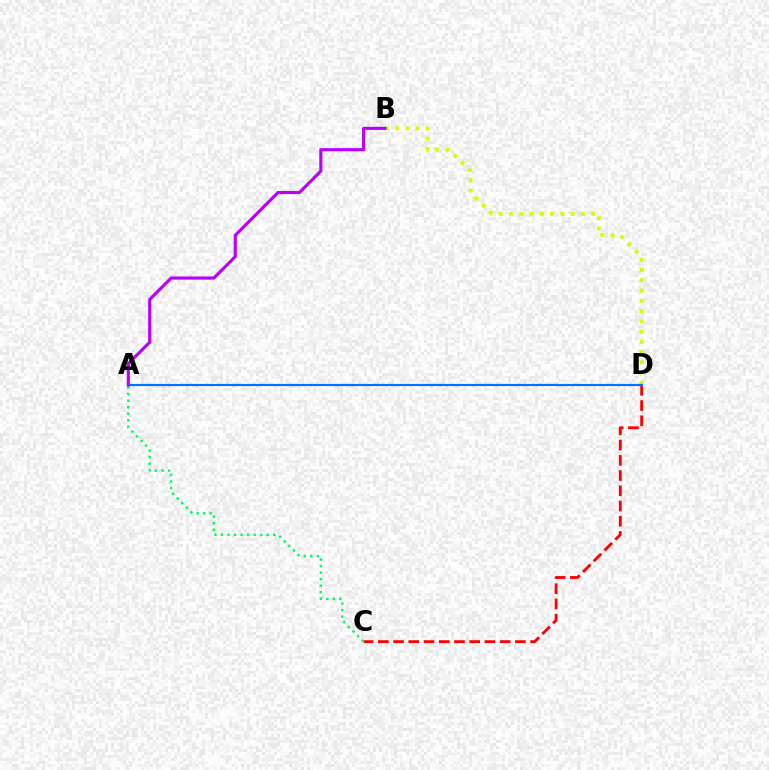{('C', 'D'): [{'color': '#ff0000', 'line_style': 'dashed', 'thickness': 2.07}], ('B', 'D'): [{'color': '#d1ff00', 'line_style': 'dotted', 'thickness': 2.79}], ('A', 'C'): [{'color': '#00ff5c', 'line_style': 'dotted', 'thickness': 1.78}], ('A', 'D'): [{'color': '#0074ff', 'line_style': 'solid', 'thickness': 1.56}], ('A', 'B'): [{'color': '#b900ff', 'line_style': 'solid', 'thickness': 2.25}]}